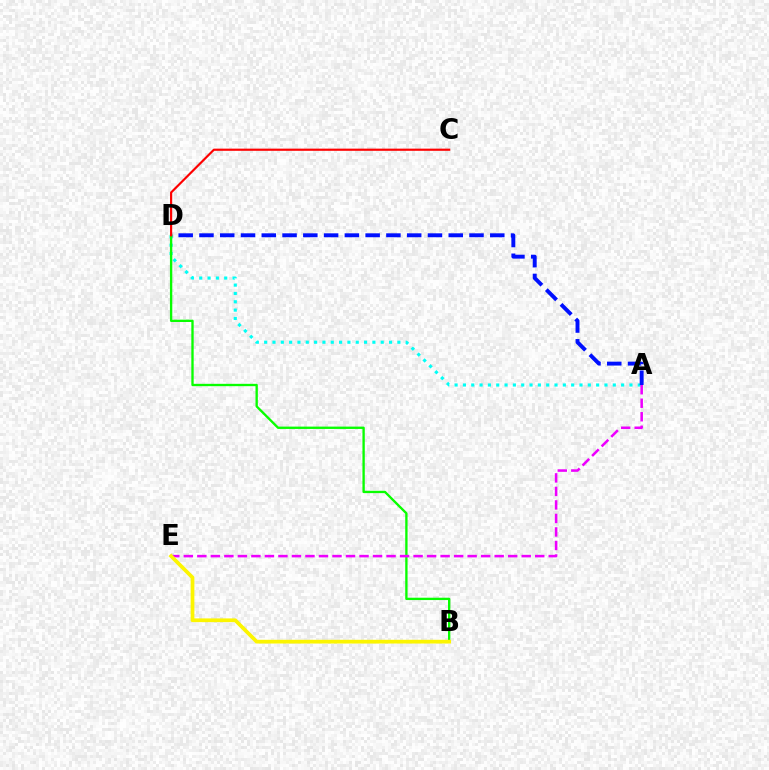{('A', 'D'): [{'color': '#00fff6', 'line_style': 'dotted', 'thickness': 2.26}, {'color': '#0010ff', 'line_style': 'dashed', 'thickness': 2.82}], ('B', 'D'): [{'color': '#08ff00', 'line_style': 'solid', 'thickness': 1.69}], ('C', 'D'): [{'color': '#ff0000', 'line_style': 'solid', 'thickness': 1.56}], ('A', 'E'): [{'color': '#ee00ff', 'line_style': 'dashed', 'thickness': 1.84}], ('B', 'E'): [{'color': '#fcf500', 'line_style': 'solid', 'thickness': 2.7}]}